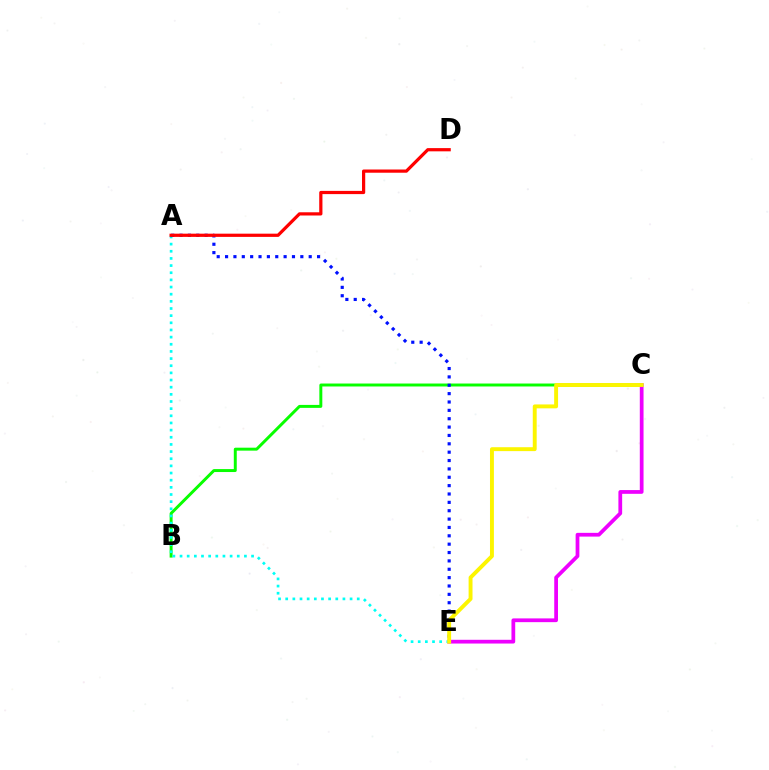{('B', 'C'): [{'color': '#08ff00', 'line_style': 'solid', 'thickness': 2.13}], ('C', 'E'): [{'color': '#ee00ff', 'line_style': 'solid', 'thickness': 2.7}, {'color': '#fcf500', 'line_style': 'solid', 'thickness': 2.81}], ('A', 'E'): [{'color': '#00fff6', 'line_style': 'dotted', 'thickness': 1.94}, {'color': '#0010ff', 'line_style': 'dotted', 'thickness': 2.27}], ('A', 'D'): [{'color': '#ff0000', 'line_style': 'solid', 'thickness': 2.32}]}